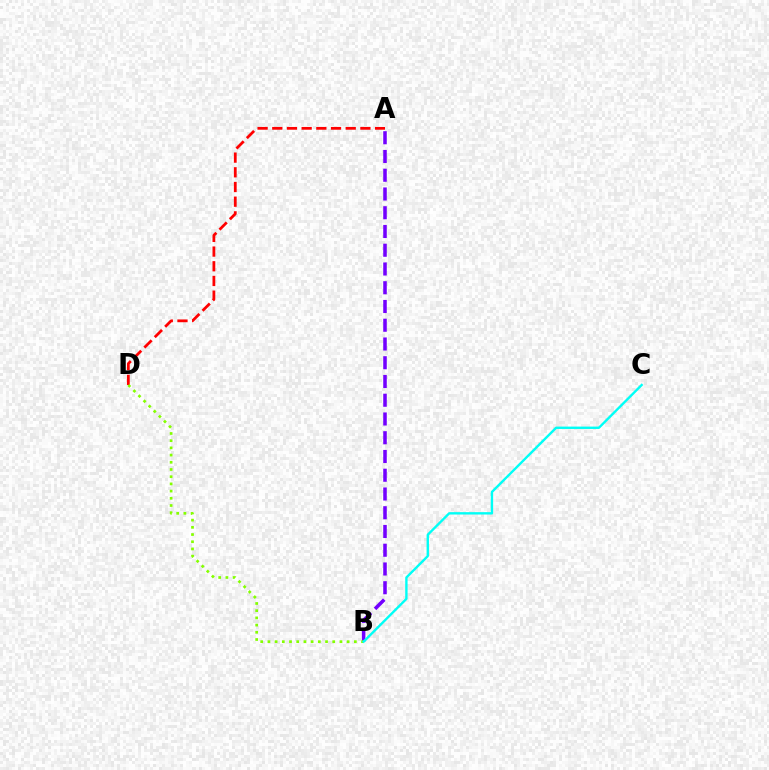{('A', 'B'): [{'color': '#7200ff', 'line_style': 'dashed', 'thickness': 2.55}], ('A', 'D'): [{'color': '#ff0000', 'line_style': 'dashed', 'thickness': 2.0}], ('B', 'D'): [{'color': '#84ff00', 'line_style': 'dotted', 'thickness': 1.96}], ('B', 'C'): [{'color': '#00fff6', 'line_style': 'solid', 'thickness': 1.71}]}